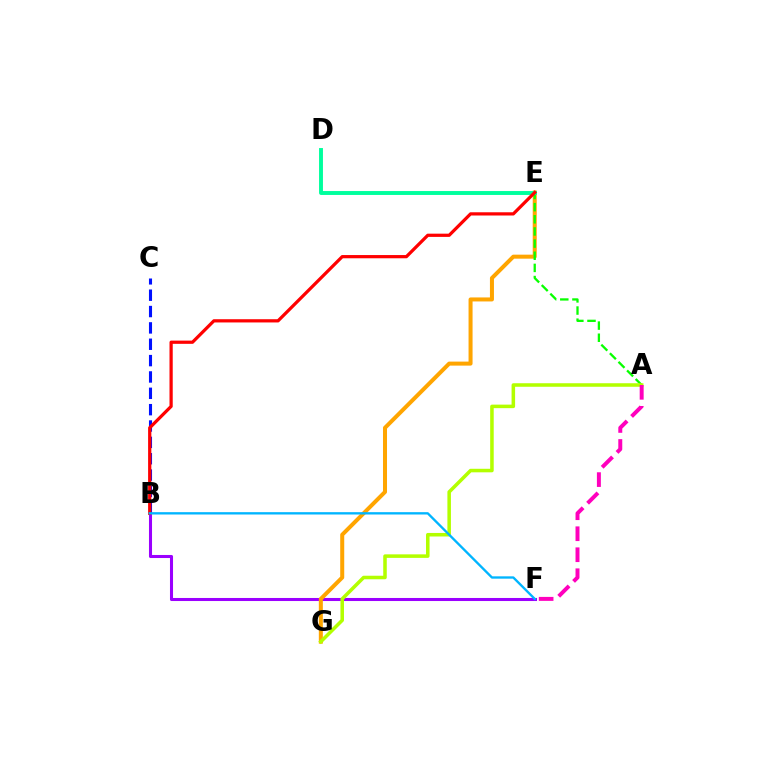{('B', 'F'): [{'color': '#9b00ff', 'line_style': 'solid', 'thickness': 2.2}, {'color': '#00b5ff', 'line_style': 'solid', 'thickness': 1.68}], ('E', 'G'): [{'color': '#ffa500', 'line_style': 'solid', 'thickness': 2.89}], ('A', 'E'): [{'color': '#08ff00', 'line_style': 'dashed', 'thickness': 1.65}], ('D', 'E'): [{'color': '#00ff9d', 'line_style': 'solid', 'thickness': 2.81}], ('A', 'G'): [{'color': '#b3ff00', 'line_style': 'solid', 'thickness': 2.55}], ('B', 'C'): [{'color': '#0010ff', 'line_style': 'dashed', 'thickness': 2.22}], ('B', 'E'): [{'color': '#ff0000', 'line_style': 'solid', 'thickness': 2.33}], ('A', 'F'): [{'color': '#ff00bd', 'line_style': 'dashed', 'thickness': 2.85}]}